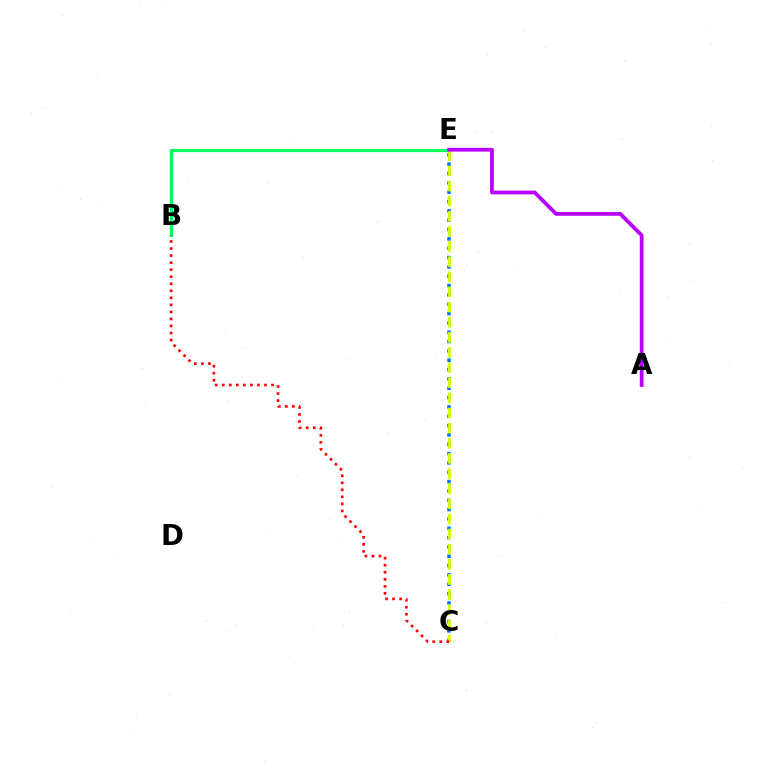{('C', 'E'): [{'color': '#0074ff', 'line_style': 'dotted', 'thickness': 2.54}, {'color': '#d1ff00', 'line_style': 'dashed', 'thickness': 2.06}], ('B', 'E'): [{'color': '#00ff5c', 'line_style': 'solid', 'thickness': 2.35}], ('A', 'E'): [{'color': '#b900ff', 'line_style': 'solid', 'thickness': 2.72}], ('B', 'C'): [{'color': '#ff0000', 'line_style': 'dotted', 'thickness': 1.91}]}